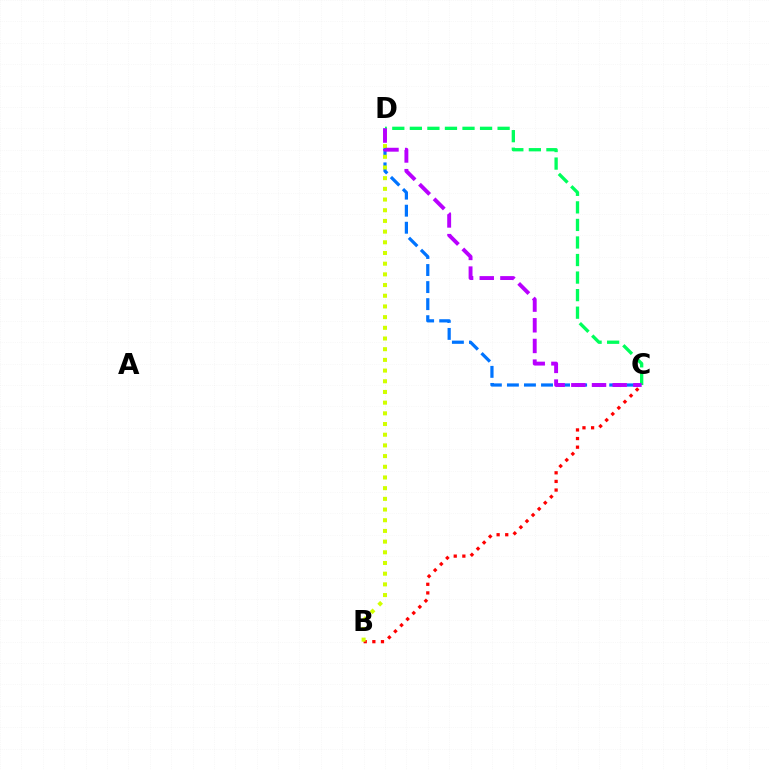{('C', 'D'): [{'color': '#0074ff', 'line_style': 'dashed', 'thickness': 2.32}, {'color': '#00ff5c', 'line_style': 'dashed', 'thickness': 2.38}, {'color': '#b900ff', 'line_style': 'dashed', 'thickness': 2.81}], ('B', 'C'): [{'color': '#ff0000', 'line_style': 'dotted', 'thickness': 2.34}], ('B', 'D'): [{'color': '#d1ff00', 'line_style': 'dotted', 'thickness': 2.9}]}